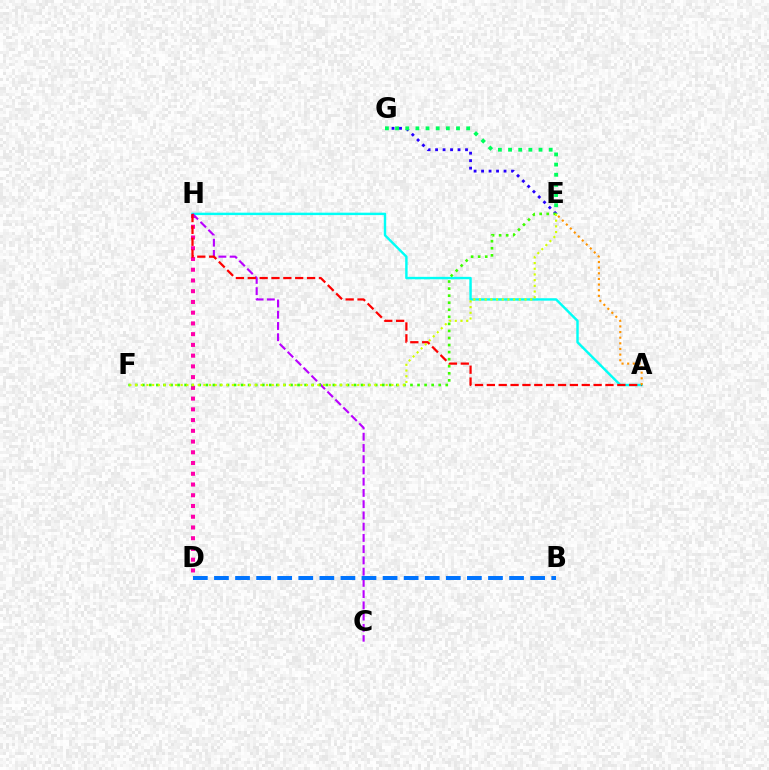{('E', 'G'): [{'color': '#2500ff', 'line_style': 'dotted', 'thickness': 2.03}, {'color': '#00ff5c', 'line_style': 'dotted', 'thickness': 2.76}], ('D', 'H'): [{'color': '#ff00ac', 'line_style': 'dotted', 'thickness': 2.92}], ('A', 'H'): [{'color': '#00fff6', 'line_style': 'solid', 'thickness': 1.75}, {'color': '#ff0000', 'line_style': 'dashed', 'thickness': 1.61}], ('C', 'H'): [{'color': '#b900ff', 'line_style': 'dashed', 'thickness': 1.53}], ('B', 'D'): [{'color': '#0074ff', 'line_style': 'dashed', 'thickness': 2.86}], ('E', 'F'): [{'color': '#3dff00', 'line_style': 'dotted', 'thickness': 1.92}, {'color': '#d1ff00', 'line_style': 'dotted', 'thickness': 1.55}], ('A', 'E'): [{'color': '#ff9400', 'line_style': 'dotted', 'thickness': 1.53}]}